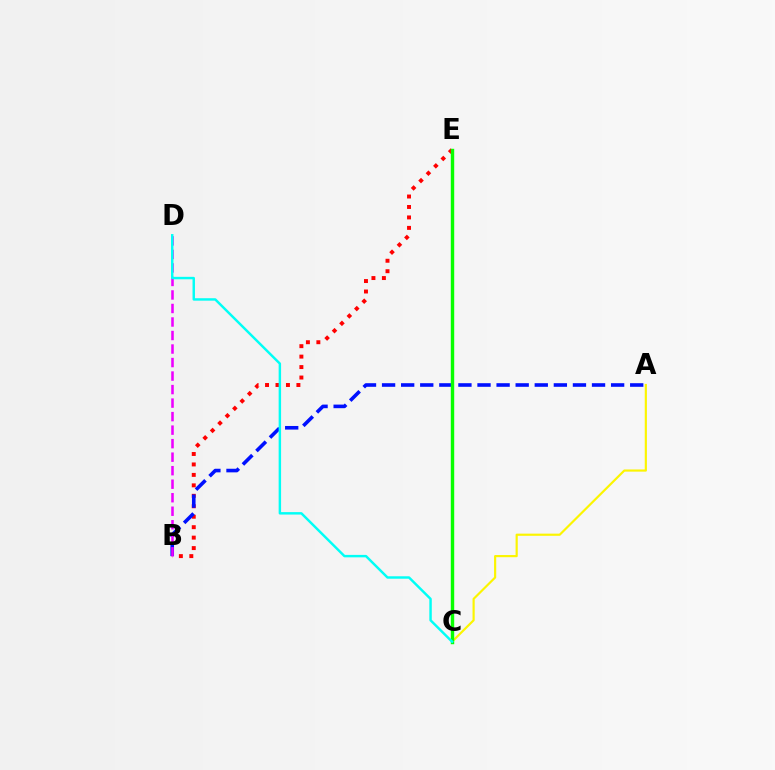{('B', 'E'): [{'color': '#ff0000', 'line_style': 'dotted', 'thickness': 2.84}], ('A', 'C'): [{'color': '#fcf500', 'line_style': 'solid', 'thickness': 1.56}], ('A', 'B'): [{'color': '#0010ff', 'line_style': 'dashed', 'thickness': 2.59}], ('C', 'E'): [{'color': '#08ff00', 'line_style': 'solid', 'thickness': 2.46}], ('B', 'D'): [{'color': '#ee00ff', 'line_style': 'dashed', 'thickness': 1.84}], ('C', 'D'): [{'color': '#00fff6', 'line_style': 'solid', 'thickness': 1.76}]}